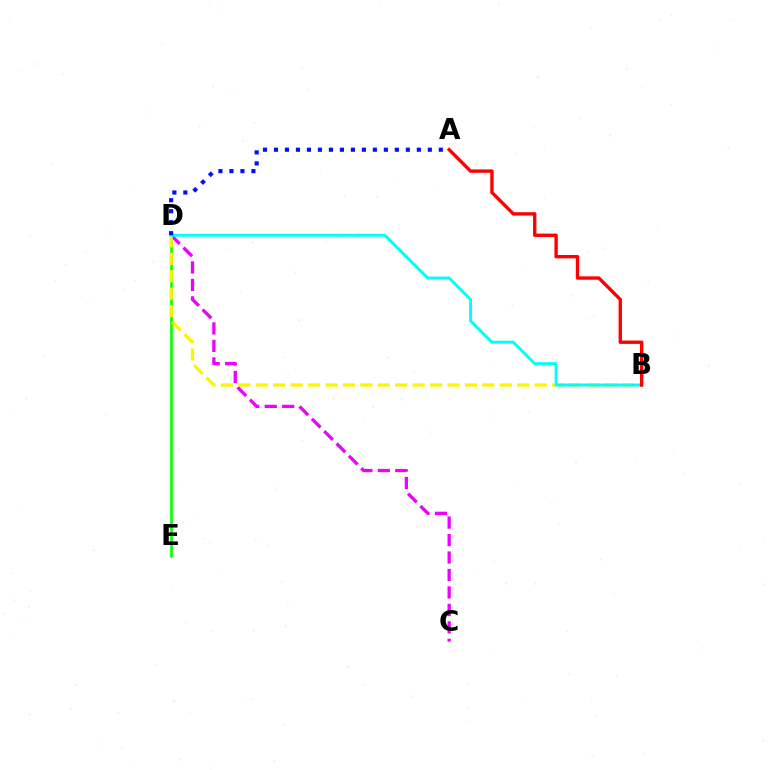{('D', 'E'): [{'color': '#08ff00', 'line_style': 'solid', 'thickness': 1.88}], ('C', 'D'): [{'color': '#ee00ff', 'line_style': 'dashed', 'thickness': 2.37}], ('B', 'D'): [{'color': '#fcf500', 'line_style': 'dashed', 'thickness': 2.37}, {'color': '#00fff6', 'line_style': 'solid', 'thickness': 2.11}], ('A', 'D'): [{'color': '#0010ff', 'line_style': 'dotted', 'thickness': 2.99}], ('A', 'B'): [{'color': '#ff0000', 'line_style': 'solid', 'thickness': 2.43}]}